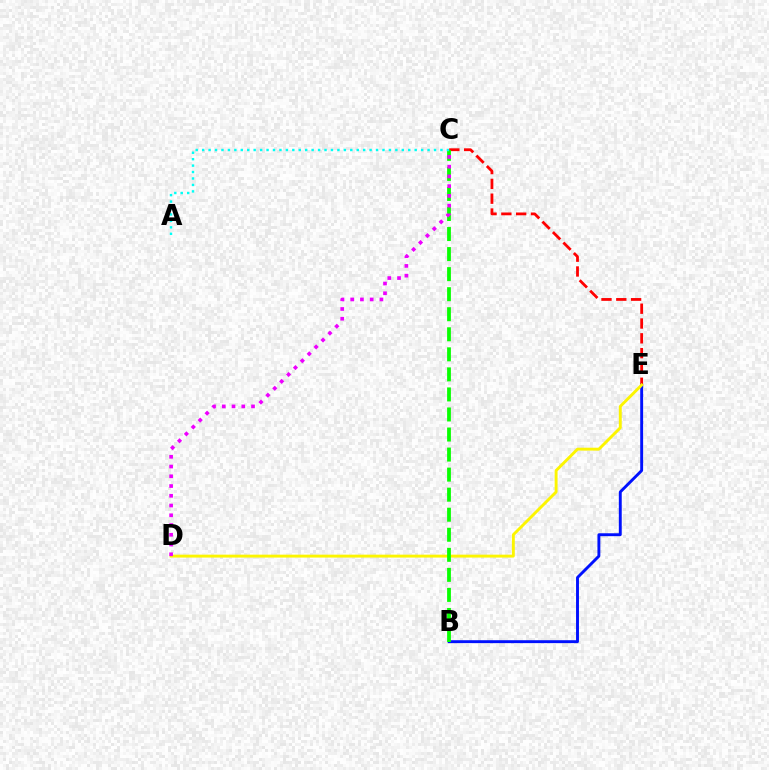{('B', 'E'): [{'color': '#0010ff', 'line_style': 'solid', 'thickness': 2.09}], ('C', 'E'): [{'color': '#ff0000', 'line_style': 'dashed', 'thickness': 2.01}], ('D', 'E'): [{'color': '#fcf500', 'line_style': 'solid', 'thickness': 2.1}], ('B', 'C'): [{'color': '#08ff00', 'line_style': 'dashed', 'thickness': 2.72}], ('C', 'D'): [{'color': '#ee00ff', 'line_style': 'dotted', 'thickness': 2.65}], ('A', 'C'): [{'color': '#00fff6', 'line_style': 'dotted', 'thickness': 1.75}]}